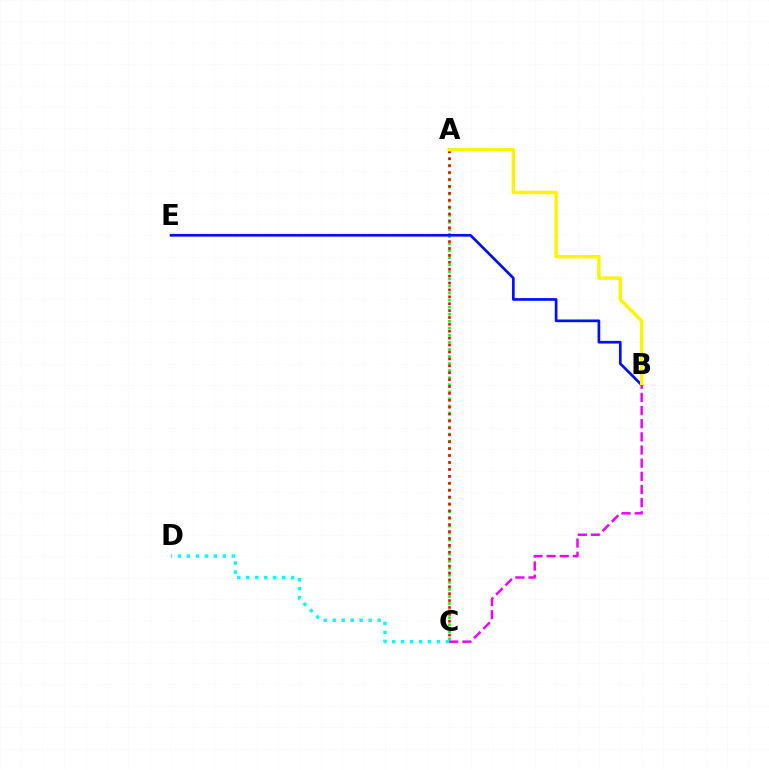{('A', 'C'): [{'color': '#08ff00', 'line_style': 'dotted', 'thickness': 1.92}, {'color': '#ff0000', 'line_style': 'dotted', 'thickness': 1.88}], ('C', 'D'): [{'color': '#00fff6', 'line_style': 'dotted', 'thickness': 2.44}], ('B', 'E'): [{'color': '#0010ff', 'line_style': 'solid', 'thickness': 1.95}], ('A', 'B'): [{'color': '#fcf500', 'line_style': 'solid', 'thickness': 2.46}], ('B', 'C'): [{'color': '#ee00ff', 'line_style': 'dashed', 'thickness': 1.79}]}